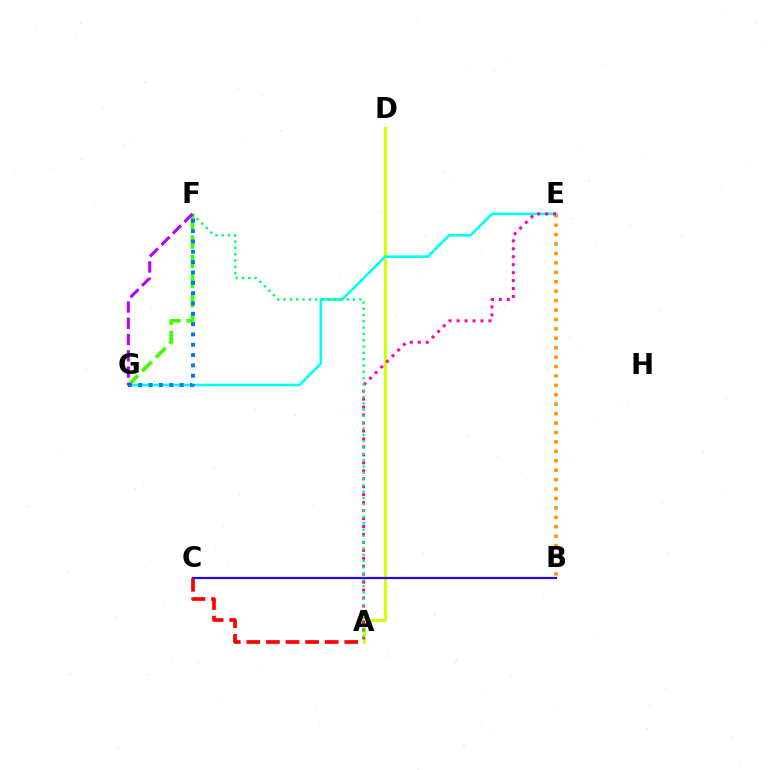{('A', 'C'): [{'color': '#ff0000', 'line_style': 'dashed', 'thickness': 2.66}], ('A', 'D'): [{'color': '#d1ff00', 'line_style': 'solid', 'thickness': 2.13}], ('E', 'G'): [{'color': '#00fff6', 'line_style': 'solid', 'thickness': 1.86}], ('F', 'G'): [{'color': '#3dff00', 'line_style': 'dashed', 'thickness': 2.64}, {'color': '#0074ff', 'line_style': 'dotted', 'thickness': 2.81}, {'color': '#b900ff', 'line_style': 'dashed', 'thickness': 2.21}], ('B', 'E'): [{'color': '#ff9400', 'line_style': 'dotted', 'thickness': 2.56}], ('A', 'E'): [{'color': '#ff00ac', 'line_style': 'dotted', 'thickness': 2.16}], ('B', 'C'): [{'color': '#2500ff', 'line_style': 'solid', 'thickness': 1.57}], ('A', 'F'): [{'color': '#00ff5c', 'line_style': 'dotted', 'thickness': 1.71}]}